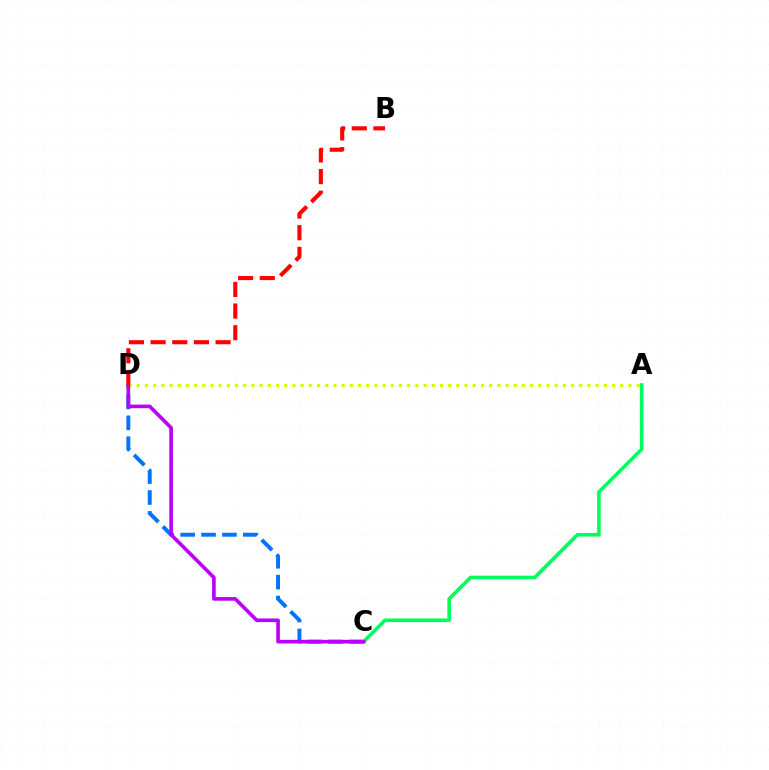{('C', 'D'): [{'color': '#0074ff', 'line_style': 'dashed', 'thickness': 2.84}, {'color': '#b900ff', 'line_style': 'solid', 'thickness': 2.62}], ('A', 'D'): [{'color': '#d1ff00', 'line_style': 'dotted', 'thickness': 2.23}], ('A', 'C'): [{'color': '#00ff5c', 'line_style': 'solid', 'thickness': 2.59}], ('B', 'D'): [{'color': '#ff0000', 'line_style': 'dashed', 'thickness': 2.94}]}